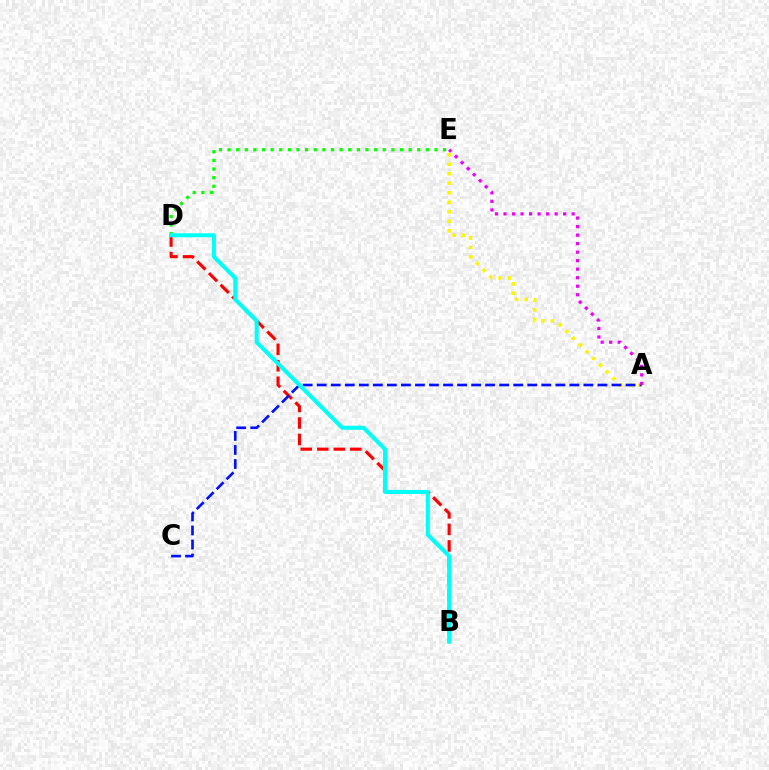{('B', 'D'): [{'color': '#ff0000', 'line_style': 'dashed', 'thickness': 2.24}, {'color': '#00fff6', 'line_style': 'solid', 'thickness': 2.9}], ('A', 'E'): [{'color': '#fcf500', 'line_style': 'dotted', 'thickness': 2.58}, {'color': '#ee00ff', 'line_style': 'dotted', 'thickness': 2.31}], ('D', 'E'): [{'color': '#08ff00', 'line_style': 'dotted', 'thickness': 2.34}], ('A', 'C'): [{'color': '#0010ff', 'line_style': 'dashed', 'thickness': 1.91}]}